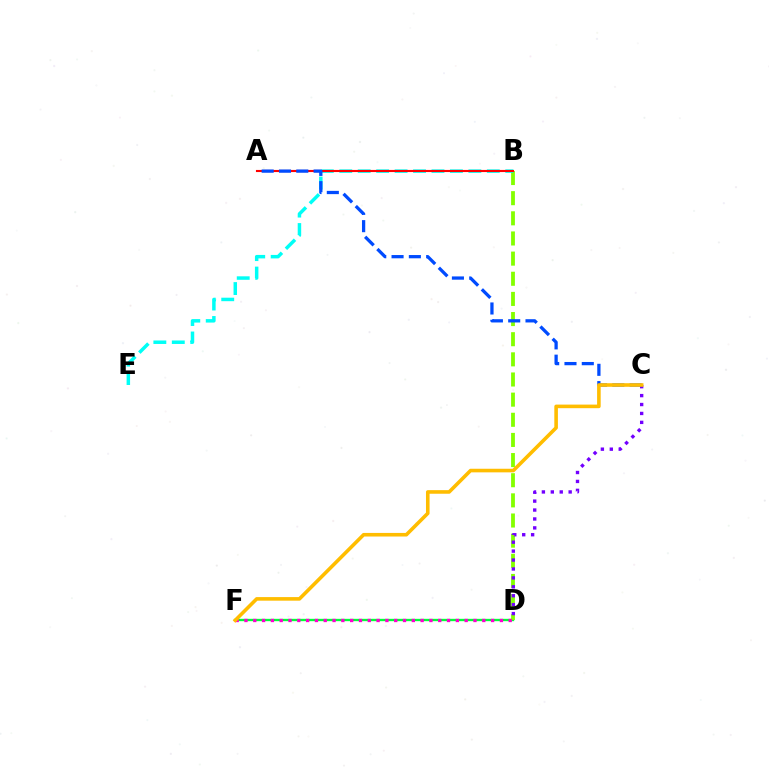{('D', 'F'): [{'color': '#00ff39', 'line_style': 'solid', 'thickness': 1.69}, {'color': '#ff00cf', 'line_style': 'dotted', 'thickness': 2.39}], ('B', 'D'): [{'color': '#84ff00', 'line_style': 'dashed', 'thickness': 2.74}], ('C', 'D'): [{'color': '#7200ff', 'line_style': 'dotted', 'thickness': 2.42}], ('B', 'E'): [{'color': '#00fff6', 'line_style': 'dashed', 'thickness': 2.51}], ('A', 'B'): [{'color': '#ff0000', 'line_style': 'solid', 'thickness': 1.52}], ('A', 'C'): [{'color': '#004bff', 'line_style': 'dashed', 'thickness': 2.35}], ('C', 'F'): [{'color': '#ffbd00', 'line_style': 'solid', 'thickness': 2.59}]}